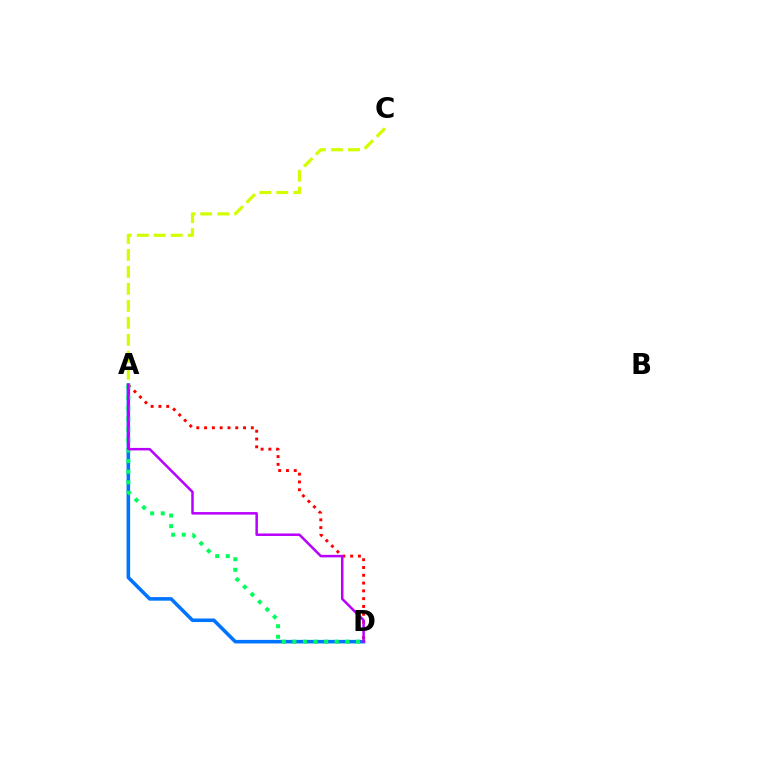{('A', 'D'): [{'color': '#ff0000', 'line_style': 'dotted', 'thickness': 2.12}, {'color': '#0074ff', 'line_style': 'solid', 'thickness': 2.57}, {'color': '#00ff5c', 'line_style': 'dotted', 'thickness': 2.88}, {'color': '#b900ff', 'line_style': 'solid', 'thickness': 1.81}], ('A', 'C'): [{'color': '#d1ff00', 'line_style': 'dashed', 'thickness': 2.31}]}